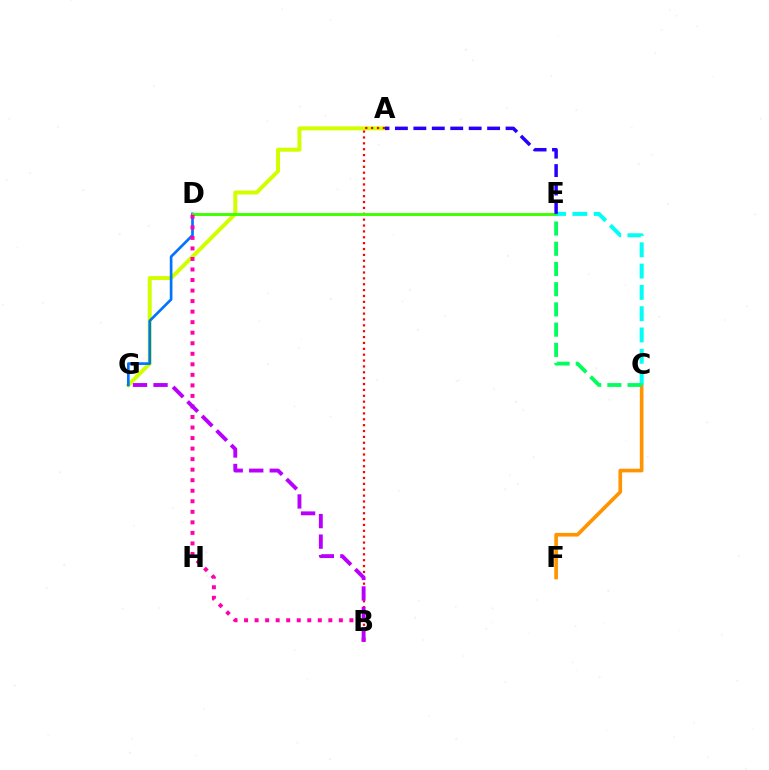{('A', 'G'): [{'color': '#d1ff00', 'line_style': 'solid', 'thickness': 2.87}], ('C', 'F'): [{'color': '#ff9400', 'line_style': 'solid', 'thickness': 2.63}], ('A', 'B'): [{'color': '#ff0000', 'line_style': 'dotted', 'thickness': 1.6}], ('D', 'G'): [{'color': '#0074ff', 'line_style': 'solid', 'thickness': 1.92}], ('D', 'E'): [{'color': '#3dff00', 'line_style': 'solid', 'thickness': 2.08}], ('C', 'E'): [{'color': '#00fff6', 'line_style': 'dashed', 'thickness': 2.89}, {'color': '#00ff5c', 'line_style': 'dashed', 'thickness': 2.75}], ('B', 'D'): [{'color': '#ff00ac', 'line_style': 'dotted', 'thickness': 2.86}], ('A', 'E'): [{'color': '#2500ff', 'line_style': 'dashed', 'thickness': 2.51}], ('B', 'G'): [{'color': '#b900ff', 'line_style': 'dashed', 'thickness': 2.79}]}